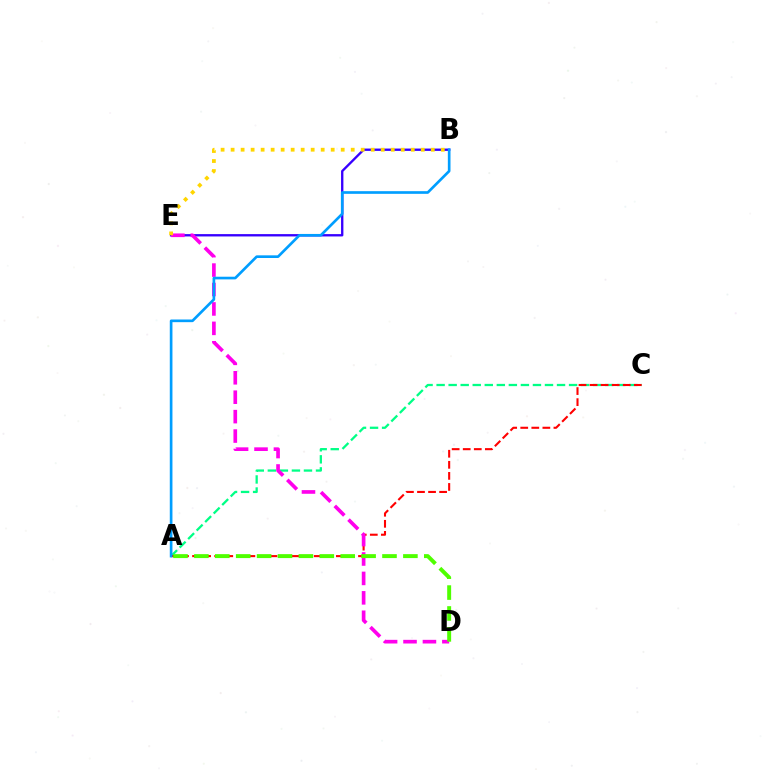{('A', 'C'): [{'color': '#00ff86', 'line_style': 'dashed', 'thickness': 1.64}, {'color': '#ff0000', 'line_style': 'dashed', 'thickness': 1.5}], ('B', 'E'): [{'color': '#3700ff', 'line_style': 'solid', 'thickness': 1.69}, {'color': '#ffd500', 'line_style': 'dotted', 'thickness': 2.72}], ('D', 'E'): [{'color': '#ff00ed', 'line_style': 'dashed', 'thickness': 2.64}], ('A', 'B'): [{'color': '#009eff', 'line_style': 'solid', 'thickness': 1.92}], ('A', 'D'): [{'color': '#4fff00', 'line_style': 'dashed', 'thickness': 2.84}]}